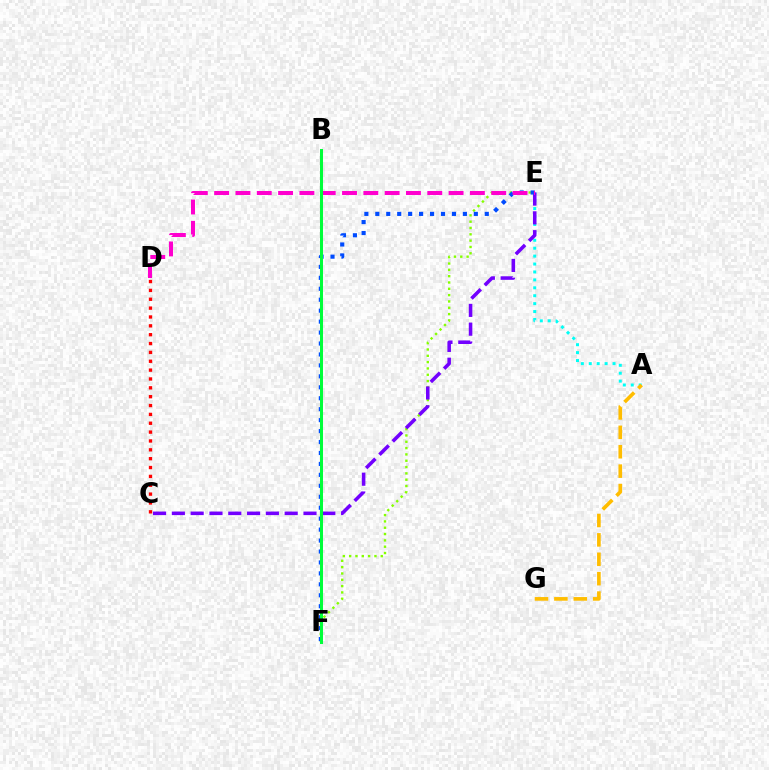{('A', 'E'): [{'color': '#00fff6', 'line_style': 'dotted', 'thickness': 2.15}], ('C', 'D'): [{'color': '#ff0000', 'line_style': 'dotted', 'thickness': 2.41}], ('E', 'F'): [{'color': '#84ff00', 'line_style': 'dotted', 'thickness': 1.72}, {'color': '#004bff', 'line_style': 'dotted', 'thickness': 2.97}], ('C', 'E'): [{'color': '#7200ff', 'line_style': 'dashed', 'thickness': 2.55}], ('D', 'E'): [{'color': '#ff00cf', 'line_style': 'dashed', 'thickness': 2.9}], ('B', 'F'): [{'color': '#00ff39', 'line_style': 'solid', 'thickness': 2.18}], ('A', 'G'): [{'color': '#ffbd00', 'line_style': 'dashed', 'thickness': 2.64}]}